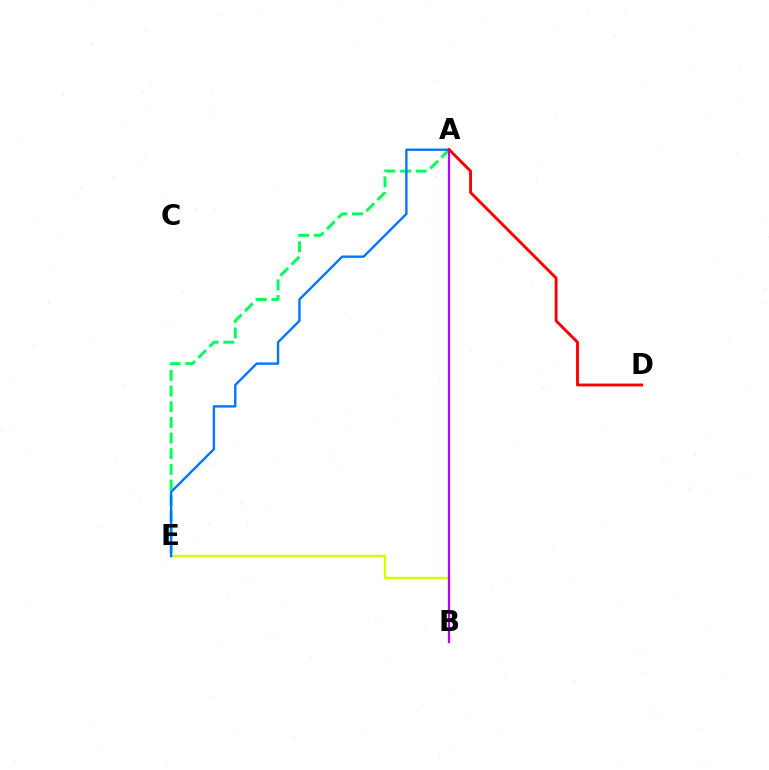{('A', 'E'): [{'color': '#00ff5c', 'line_style': 'dashed', 'thickness': 2.13}, {'color': '#0074ff', 'line_style': 'solid', 'thickness': 1.7}], ('B', 'E'): [{'color': '#d1ff00', 'line_style': 'solid', 'thickness': 1.69}], ('A', 'B'): [{'color': '#b900ff', 'line_style': 'solid', 'thickness': 1.62}], ('A', 'D'): [{'color': '#ff0000', 'line_style': 'solid', 'thickness': 2.08}]}